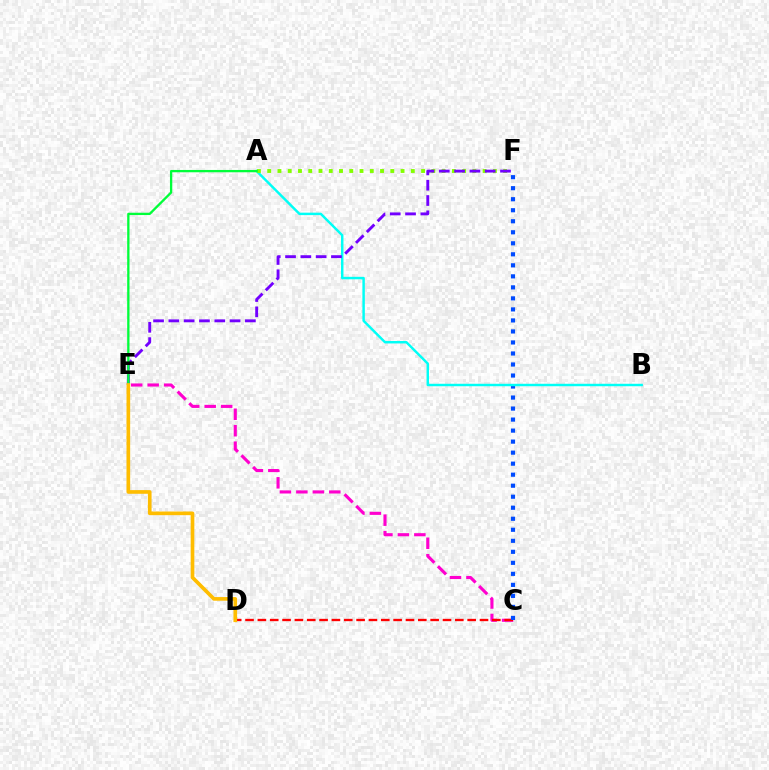{('C', 'E'): [{'color': '#ff00cf', 'line_style': 'dashed', 'thickness': 2.24}], ('C', 'D'): [{'color': '#ff0000', 'line_style': 'dashed', 'thickness': 1.68}], ('C', 'F'): [{'color': '#004bff', 'line_style': 'dotted', 'thickness': 2.99}], ('A', 'B'): [{'color': '#00fff6', 'line_style': 'solid', 'thickness': 1.77}], ('A', 'F'): [{'color': '#84ff00', 'line_style': 'dotted', 'thickness': 2.79}], ('E', 'F'): [{'color': '#7200ff', 'line_style': 'dashed', 'thickness': 2.08}], ('A', 'E'): [{'color': '#00ff39', 'line_style': 'solid', 'thickness': 1.66}], ('D', 'E'): [{'color': '#ffbd00', 'line_style': 'solid', 'thickness': 2.64}]}